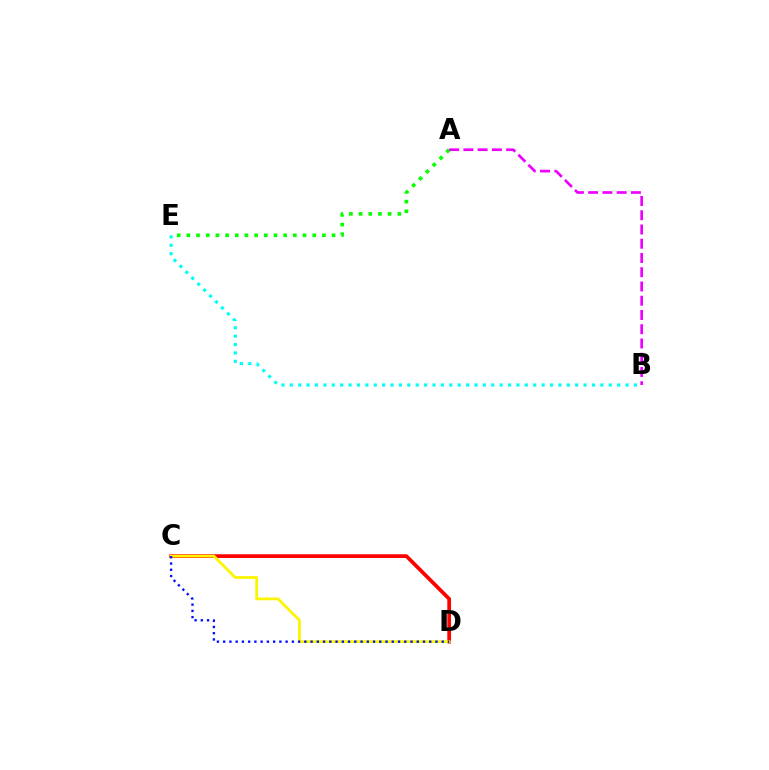{('B', 'E'): [{'color': '#00fff6', 'line_style': 'dotted', 'thickness': 2.28}], ('C', 'D'): [{'color': '#ff0000', 'line_style': 'solid', 'thickness': 2.68}, {'color': '#fcf500', 'line_style': 'solid', 'thickness': 2.0}, {'color': '#0010ff', 'line_style': 'dotted', 'thickness': 1.7}], ('A', 'E'): [{'color': '#08ff00', 'line_style': 'dotted', 'thickness': 2.63}], ('A', 'B'): [{'color': '#ee00ff', 'line_style': 'dashed', 'thickness': 1.94}]}